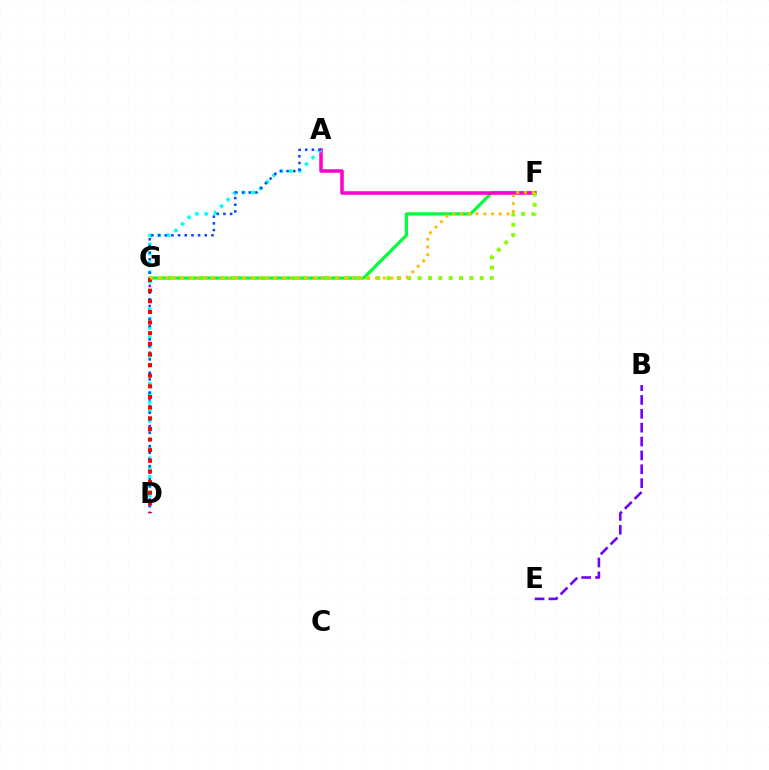{('F', 'G'): [{'color': '#00ff39', 'line_style': 'solid', 'thickness': 2.29}, {'color': '#84ff00', 'line_style': 'dotted', 'thickness': 2.81}, {'color': '#ffbd00', 'line_style': 'dotted', 'thickness': 2.11}], ('B', 'E'): [{'color': '#7200ff', 'line_style': 'dashed', 'thickness': 1.88}], ('A', 'F'): [{'color': '#ff00cf', 'line_style': 'solid', 'thickness': 2.55}], ('A', 'D'): [{'color': '#00fff6', 'line_style': 'dotted', 'thickness': 2.53}, {'color': '#004bff', 'line_style': 'dotted', 'thickness': 1.81}], ('D', 'G'): [{'color': '#ff0000', 'line_style': 'dotted', 'thickness': 2.89}]}